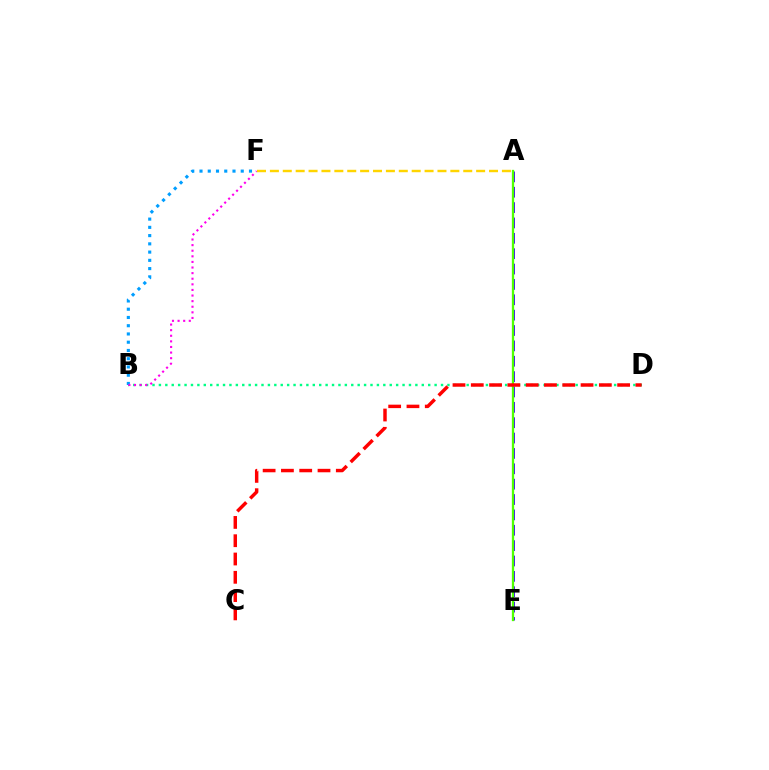{('A', 'E'): [{'color': '#3700ff', 'line_style': 'dashed', 'thickness': 2.09}, {'color': '#4fff00', 'line_style': 'solid', 'thickness': 1.65}], ('B', 'D'): [{'color': '#00ff86', 'line_style': 'dotted', 'thickness': 1.74}], ('B', 'F'): [{'color': '#009eff', 'line_style': 'dotted', 'thickness': 2.24}, {'color': '#ff00ed', 'line_style': 'dotted', 'thickness': 1.52}], ('C', 'D'): [{'color': '#ff0000', 'line_style': 'dashed', 'thickness': 2.49}], ('A', 'F'): [{'color': '#ffd500', 'line_style': 'dashed', 'thickness': 1.75}]}